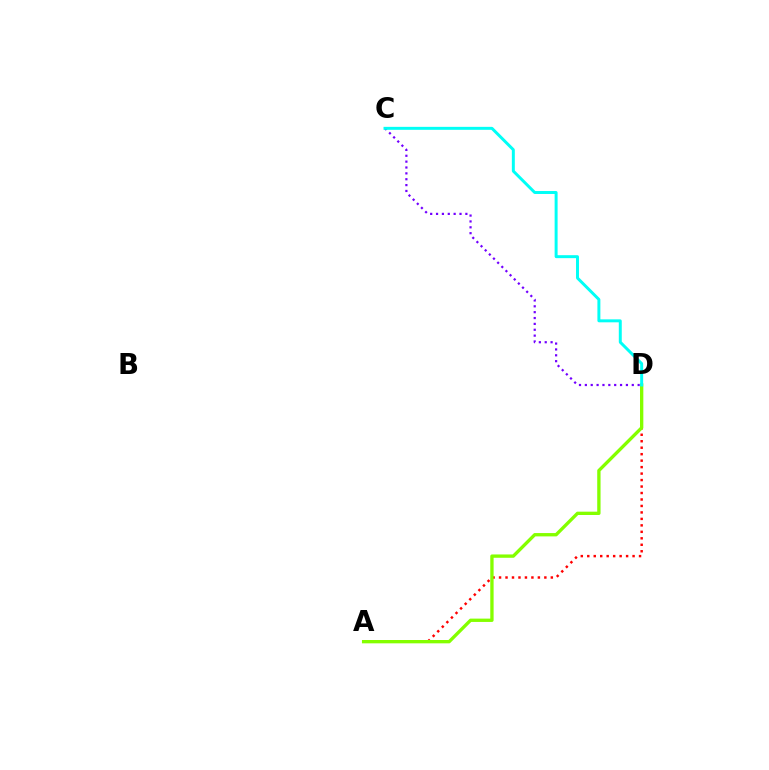{('A', 'D'): [{'color': '#ff0000', 'line_style': 'dotted', 'thickness': 1.76}, {'color': '#84ff00', 'line_style': 'solid', 'thickness': 2.4}], ('C', 'D'): [{'color': '#7200ff', 'line_style': 'dotted', 'thickness': 1.59}, {'color': '#00fff6', 'line_style': 'solid', 'thickness': 2.13}]}